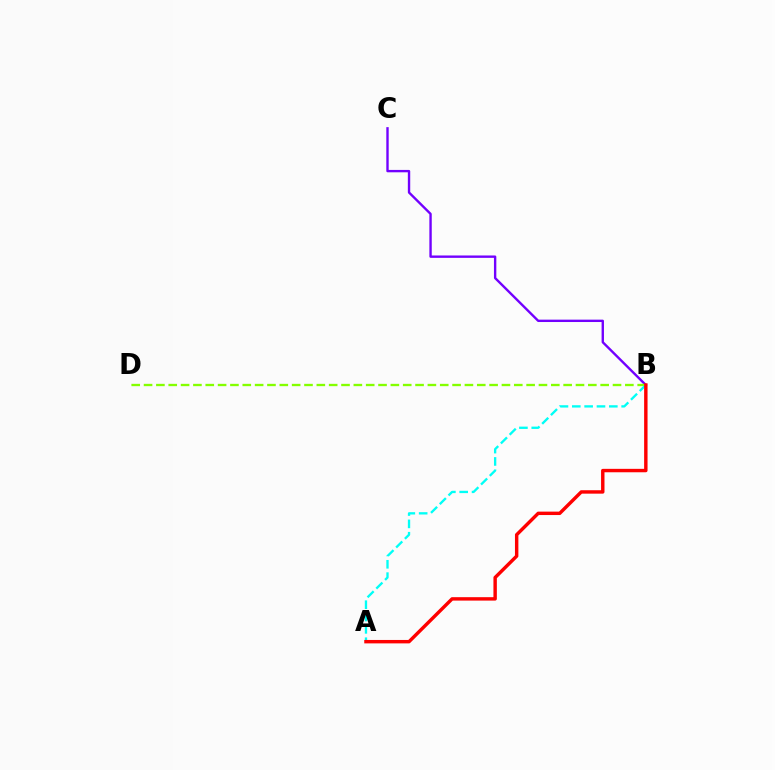{('B', 'C'): [{'color': '#7200ff', 'line_style': 'solid', 'thickness': 1.71}], ('B', 'D'): [{'color': '#84ff00', 'line_style': 'dashed', 'thickness': 1.68}], ('A', 'B'): [{'color': '#00fff6', 'line_style': 'dashed', 'thickness': 1.68}, {'color': '#ff0000', 'line_style': 'solid', 'thickness': 2.46}]}